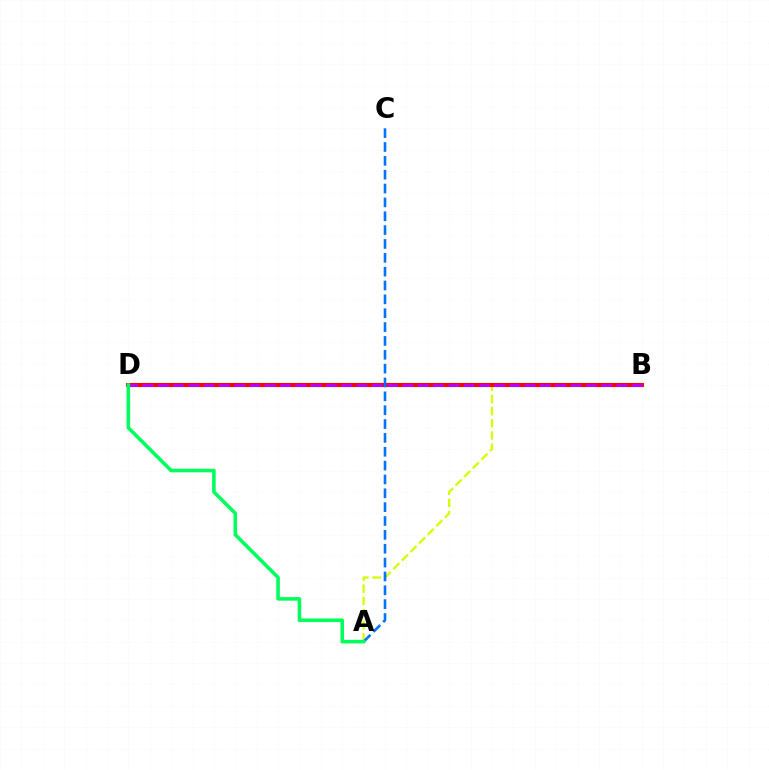{('A', 'B'): [{'color': '#d1ff00', 'line_style': 'dashed', 'thickness': 1.65}], ('B', 'D'): [{'color': '#ff0000', 'line_style': 'solid', 'thickness': 2.95}, {'color': '#b900ff', 'line_style': 'dashed', 'thickness': 2.08}], ('A', 'C'): [{'color': '#0074ff', 'line_style': 'dashed', 'thickness': 1.88}], ('A', 'D'): [{'color': '#00ff5c', 'line_style': 'solid', 'thickness': 2.57}]}